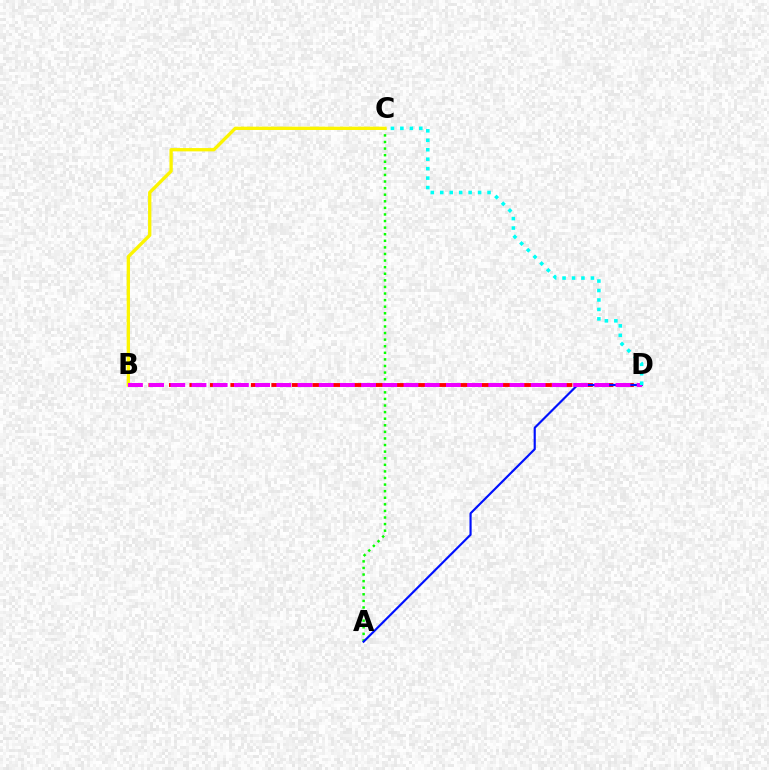{('A', 'C'): [{'color': '#08ff00', 'line_style': 'dotted', 'thickness': 1.79}], ('B', 'D'): [{'color': '#ff0000', 'line_style': 'dashed', 'thickness': 2.78}, {'color': '#ee00ff', 'line_style': 'dashed', 'thickness': 2.88}], ('A', 'D'): [{'color': '#0010ff', 'line_style': 'solid', 'thickness': 1.56}], ('B', 'C'): [{'color': '#fcf500', 'line_style': 'solid', 'thickness': 2.39}], ('C', 'D'): [{'color': '#00fff6', 'line_style': 'dotted', 'thickness': 2.57}]}